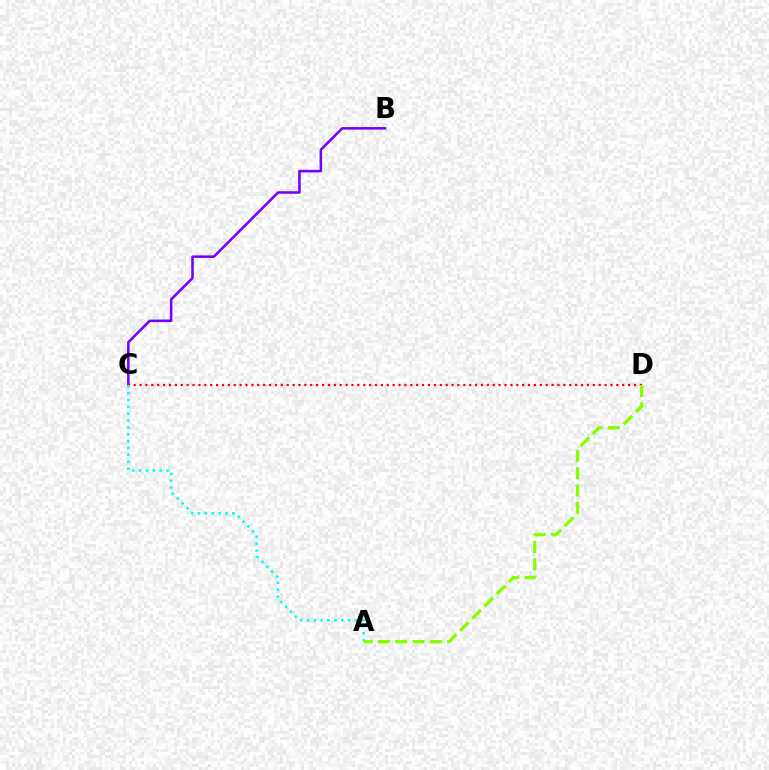{('B', 'C'): [{'color': '#7200ff', 'line_style': 'solid', 'thickness': 1.82}], ('C', 'D'): [{'color': '#ff0000', 'line_style': 'dotted', 'thickness': 1.6}], ('A', 'C'): [{'color': '#00fff6', 'line_style': 'dotted', 'thickness': 1.86}], ('A', 'D'): [{'color': '#84ff00', 'line_style': 'dashed', 'thickness': 2.35}]}